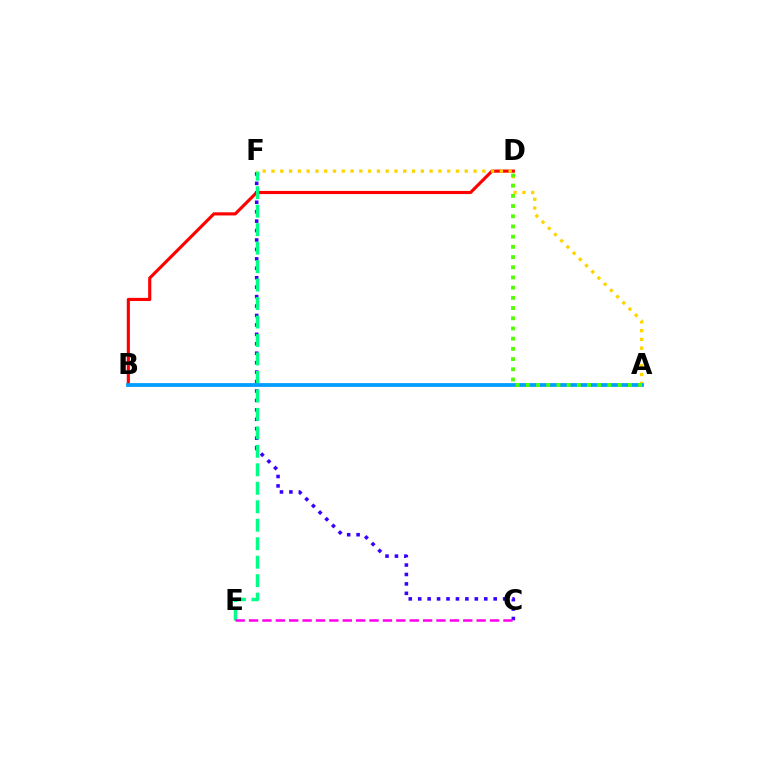{('B', 'D'): [{'color': '#ff0000', 'line_style': 'solid', 'thickness': 2.26}], ('C', 'F'): [{'color': '#3700ff', 'line_style': 'dotted', 'thickness': 2.56}], ('E', 'F'): [{'color': '#00ff86', 'line_style': 'dashed', 'thickness': 2.51}], ('A', 'F'): [{'color': '#ffd500', 'line_style': 'dotted', 'thickness': 2.39}], ('A', 'B'): [{'color': '#009eff', 'line_style': 'solid', 'thickness': 2.72}], ('C', 'E'): [{'color': '#ff00ed', 'line_style': 'dashed', 'thickness': 1.82}], ('A', 'D'): [{'color': '#4fff00', 'line_style': 'dotted', 'thickness': 2.77}]}